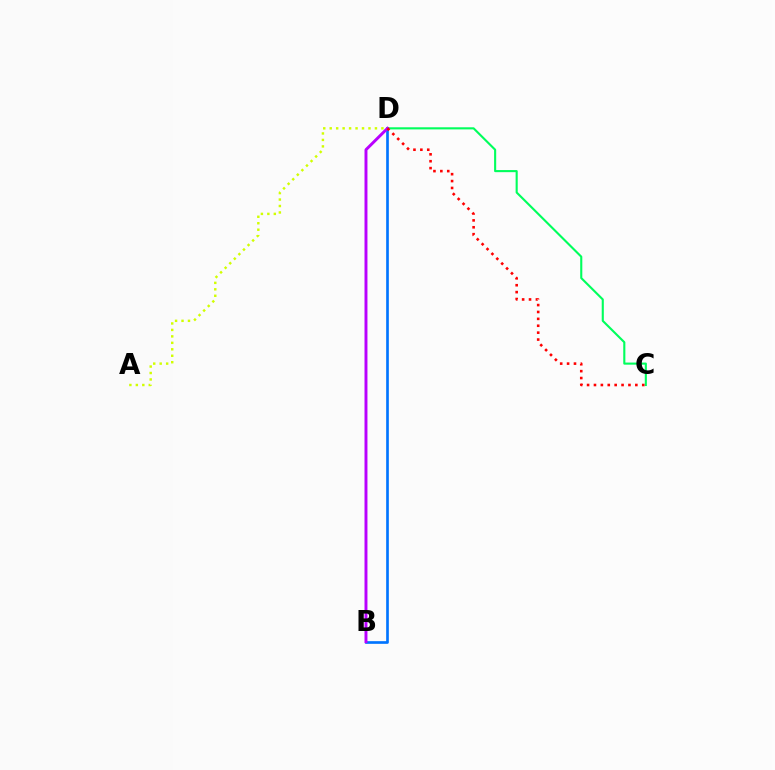{('B', 'D'): [{'color': '#0074ff', 'line_style': 'solid', 'thickness': 1.93}, {'color': '#b900ff', 'line_style': 'solid', 'thickness': 2.12}], ('C', 'D'): [{'color': '#00ff5c', 'line_style': 'solid', 'thickness': 1.52}, {'color': '#ff0000', 'line_style': 'dotted', 'thickness': 1.87}], ('A', 'D'): [{'color': '#d1ff00', 'line_style': 'dotted', 'thickness': 1.76}]}